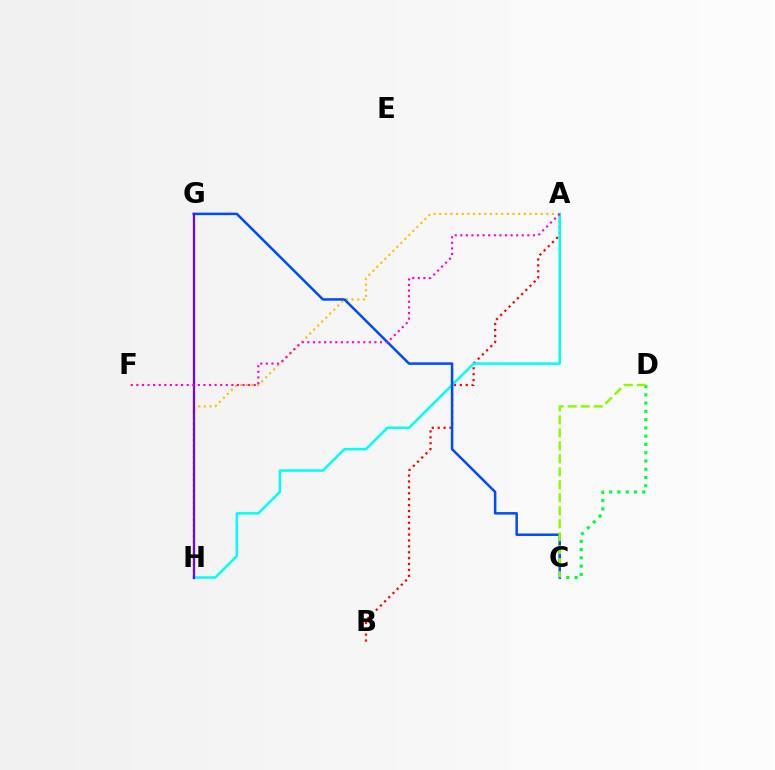{('A', 'H'): [{'color': '#ffbd00', 'line_style': 'dotted', 'thickness': 1.53}, {'color': '#00fff6', 'line_style': 'solid', 'thickness': 1.8}], ('A', 'B'): [{'color': '#ff0000', 'line_style': 'dotted', 'thickness': 1.6}], ('C', 'D'): [{'color': '#00ff39', 'line_style': 'dotted', 'thickness': 2.25}, {'color': '#84ff00', 'line_style': 'dashed', 'thickness': 1.76}], ('C', 'G'): [{'color': '#004bff', 'line_style': 'solid', 'thickness': 1.81}], ('G', 'H'): [{'color': '#7200ff', 'line_style': 'solid', 'thickness': 1.6}], ('A', 'F'): [{'color': '#ff00cf', 'line_style': 'dotted', 'thickness': 1.52}]}